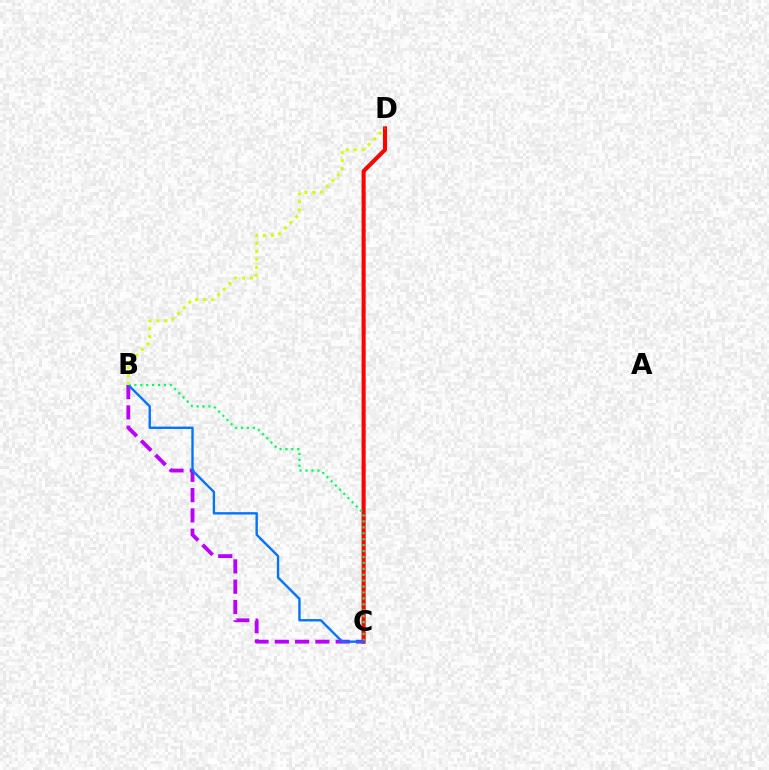{('C', 'D'): [{'color': '#ff0000', 'line_style': 'solid', 'thickness': 2.94}], ('B', 'C'): [{'color': '#00ff5c', 'line_style': 'dotted', 'thickness': 1.61}, {'color': '#b900ff', 'line_style': 'dashed', 'thickness': 2.76}, {'color': '#0074ff', 'line_style': 'solid', 'thickness': 1.71}], ('B', 'D'): [{'color': '#d1ff00', 'line_style': 'dotted', 'thickness': 2.16}]}